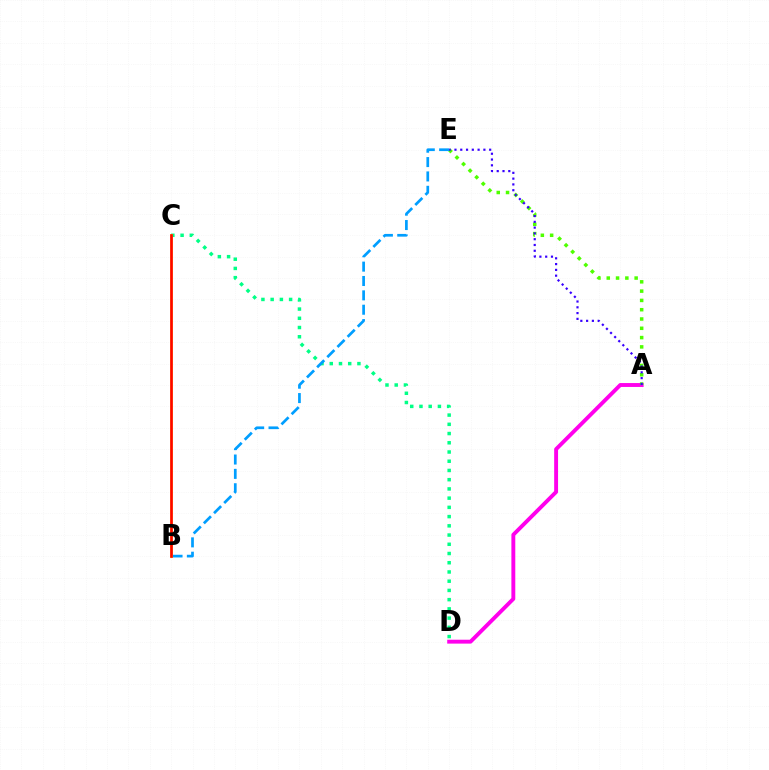{('C', 'D'): [{'color': '#00ff86', 'line_style': 'dotted', 'thickness': 2.51}], ('A', 'D'): [{'color': '#ff00ed', 'line_style': 'solid', 'thickness': 2.81}], ('A', 'E'): [{'color': '#4fff00', 'line_style': 'dotted', 'thickness': 2.52}, {'color': '#3700ff', 'line_style': 'dotted', 'thickness': 1.57}], ('B', 'E'): [{'color': '#009eff', 'line_style': 'dashed', 'thickness': 1.95}], ('B', 'C'): [{'color': '#ffd500', 'line_style': 'solid', 'thickness': 1.98}, {'color': '#ff0000', 'line_style': 'solid', 'thickness': 1.85}]}